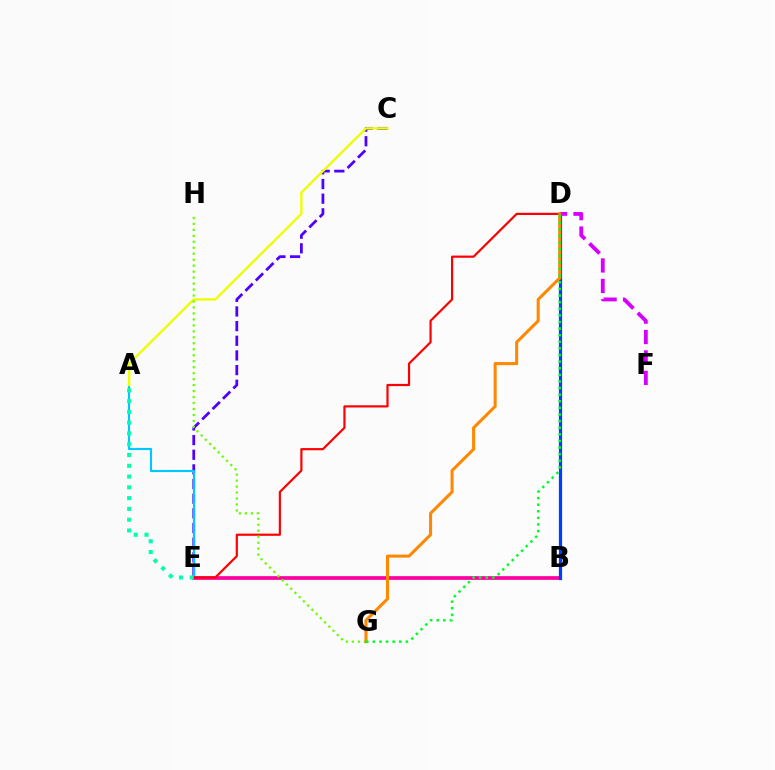{('C', 'E'): [{'color': '#4f00ff', 'line_style': 'dashed', 'thickness': 1.99}], ('A', 'E'): [{'color': '#00c7ff', 'line_style': 'solid', 'thickness': 1.54}, {'color': '#00ffaf', 'line_style': 'dotted', 'thickness': 2.93}], ('B', 'E'): [{'color': '#ff00a0', 'line_style': 'solid', 'thickness': 2.68}], ('B', 'D'): [{'color': '#003fff', 'line_style': 'solid', 'thickness': 2.32}], ('D', 'F'): [{'color': '#d600ff', 'line_style': 'dashed', 'thickness': 2.77}], ('A', 'C'): [{'color': '#eeff00', 'line_style': 'solid', 'thickness': 1.71}], ('D', 'E'): [{'color': '#ff0000', 'line_style': 'solid', 'thickness': 1.58}], ('G', 'H'): [{'color': '#66ff00', 'line_style': 'dotted', 'thickness': 1.62}], ('D', 'G'): [{'color': '#ff8800', 'line_style': 'solid', 'thickness': 2.2}, {'color': '#00ff27', 'line_style': 'dotted', 'thickness': 1.8}]}